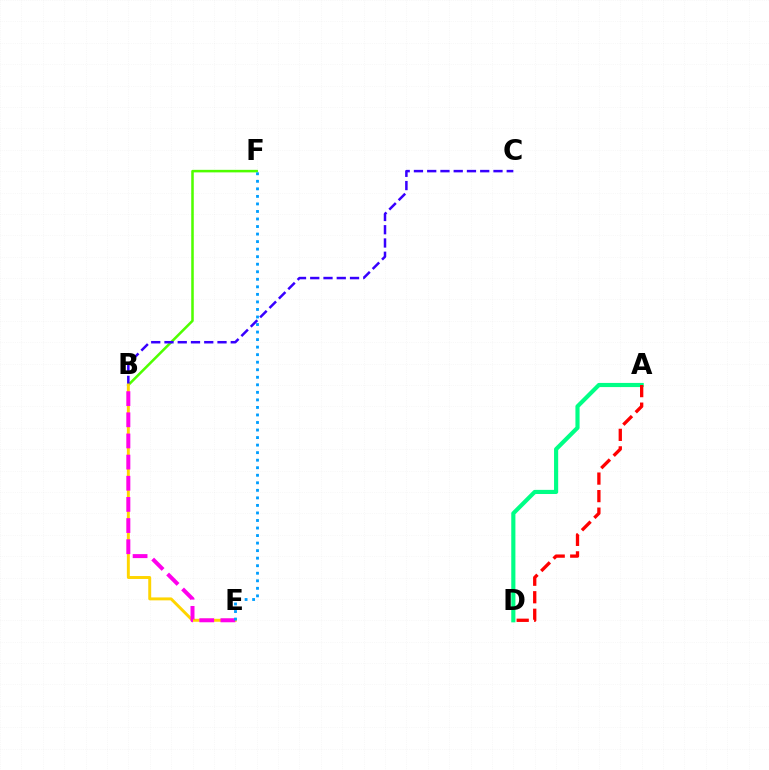{('A', 'D'): [{'color': '#00ff86', 'line_style': 'solid', 'thickness': 2.98}, {'color': '#ff0000', 'line_style': 'dashed', 'thickness': 2.38}], ('B', 'F'): [{'color': '#4fff00', 'line_style': 'solid', 'thickness': 1.83}], ('B', 'C'): [{'color': '#3700ff', 'line_style': 'dashed', 'thickness': 1.8}], ('B', 'E'): [{'color': '#ffd500', 'line_style': 'solid', 'thickness': 2.11}, {'color': '#ff00ed', 'line_style': 'dashed', 'thickness': 2.87}], ('E', 'F'): [{'color': '#009eff', 'line_style': 'dotted', 'thickness': 2.05}]}